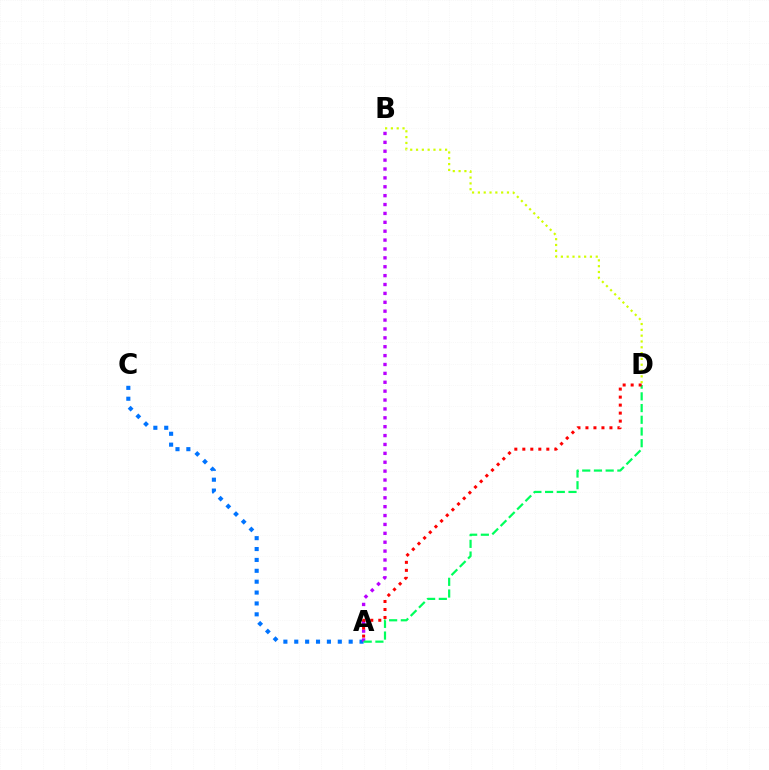{('A', 'C'): [{'color': '#0074ff', 'line_style': 'dotted', 'thickness': 2.96}], ('A', 'B'): [{'color': '#b900ff', 'line_style': 'dotted', 'thickness': 2.41}], ('B', 'D'): [{'color': '#d1ff00', 'line_style': 'dotted', 'thickness': 1.58}], ('A', 'D'): [{'color': '#00ff5c', 'line_style': 'dashed', 'thickness': 1.59}, {'color': '#ff0000', 'line_style': 'dotted', 'thickness': 2.17}]}